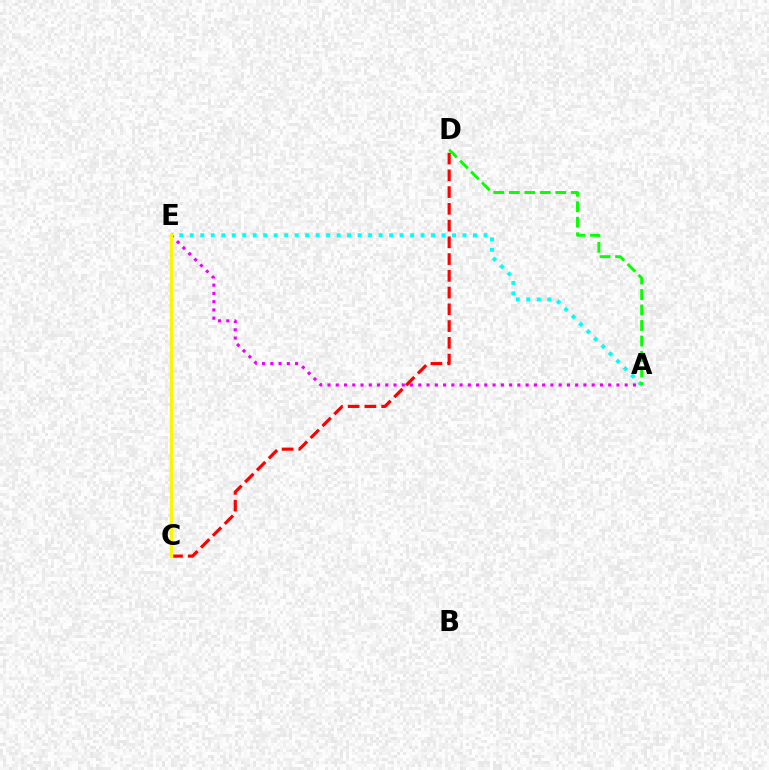{('A', 'E'): [{'color': '#ee00ff', 'line_style': 'dotted', 'thickness': 2.24}, {'color': '#00fff6', 'line_style': 'dotted', 'thickness': 2.85}], ('C', 'E'): [{'color': '#0010ff', 'line_style': 'solid', 'thickness': 1.88}, {'color': '#fcf500', 'line_style': 'solid', 'thickness': 2.49}], ('C', 'D'): [{'color': '#ff0000', 'line_style': 'dashed', 'thickness': 2.28}], ('A', 'D'): [{'color': '#08ff00', 'line_style': 'dashed', 'thickness': 2.1}]}